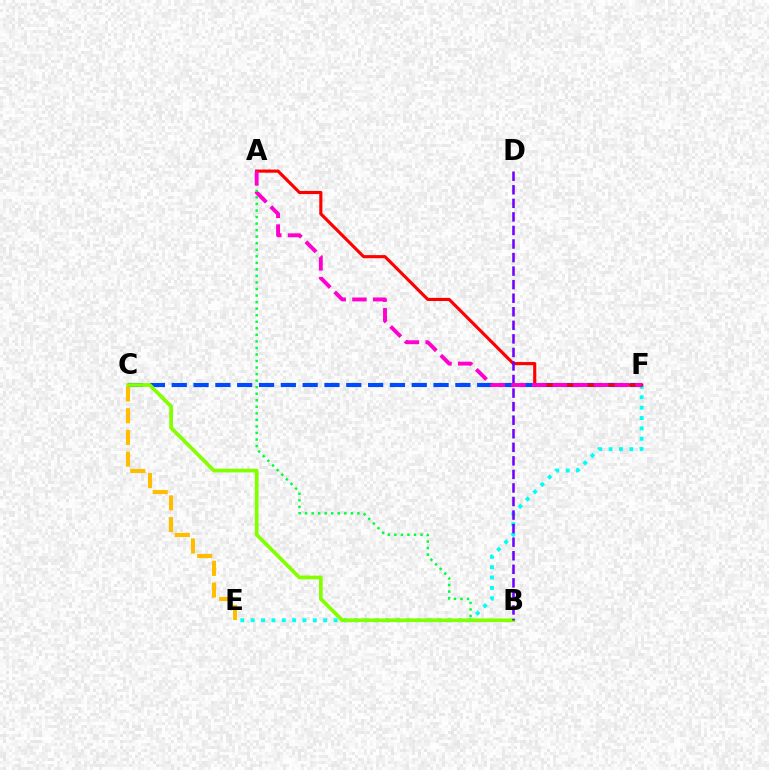{('E', 'F'): [{'color': '#00fff6', 'line_style': 'dotted', 'thickness': 2.82}], ('A', 'B'): [{'color': '#00ff39', 'line_style': 'dotted', 'thickness': 1.78}], ('C', 'F'): [{'color': '#004bff', 'line_style': 'dashed', 'thickness': 2.96}], ('C', 'E'): [{'color': '#ffbd00', 'line_style': 'dashed', 'thickness': 2.95}], ('B', 'C'): [{'color': '#84ff00', 'line_style': 'solid', 'thickness': 2.67}], ('A', 'F'): [{'color': '#ff0000', 'line_style': 'solid', 'thickness': 2.26}, {'color': '#ff00cf', 'line_style': 'dashed', 'thickness': 2.81}], ('B', 'D'): [{'color': '#7200ff', 'line_style': 'dashed', 'thickness': 1.84}]}